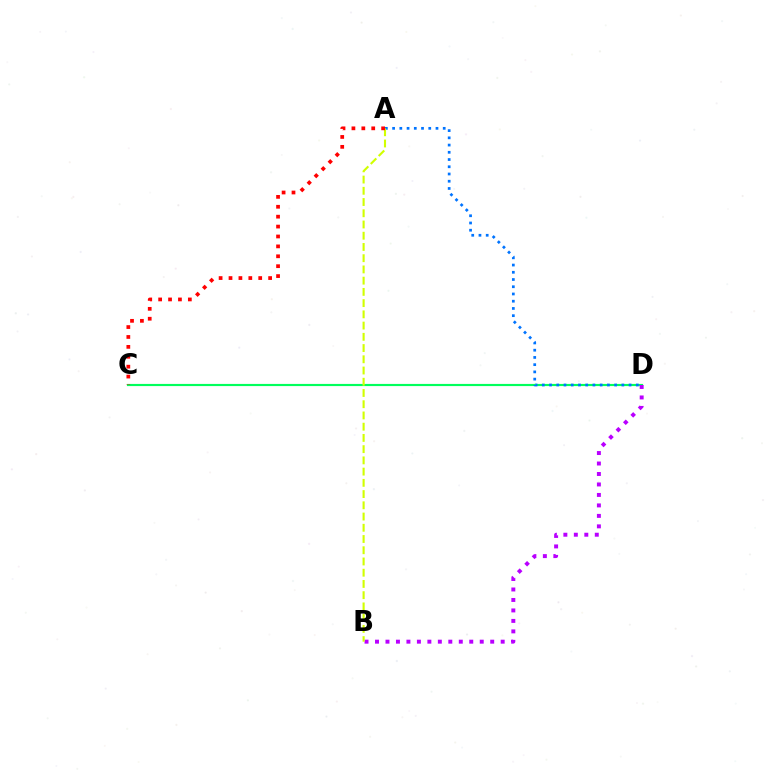{('C', 'D'): [{'color': '#00ff5c', 'line_style': 'solid', 'thickness': 1.56}], ('A', 'D'): [{'color': '#0074ff', 'line_style': 'dotted', 'thickness': 1.96}], ('B', 'D'): [{'color': '#b900ff', 'line_style': 'dotted', 'thickness': 2.85}], ('A', 'B'): [{'color': '#d1ff00', 'line_style': 'dashed', 'thickness': 1.53}], ('A', 'C'): [{'color': '#ff0000', 'line_style': 'dotted', 'thickness': 2.69}]}